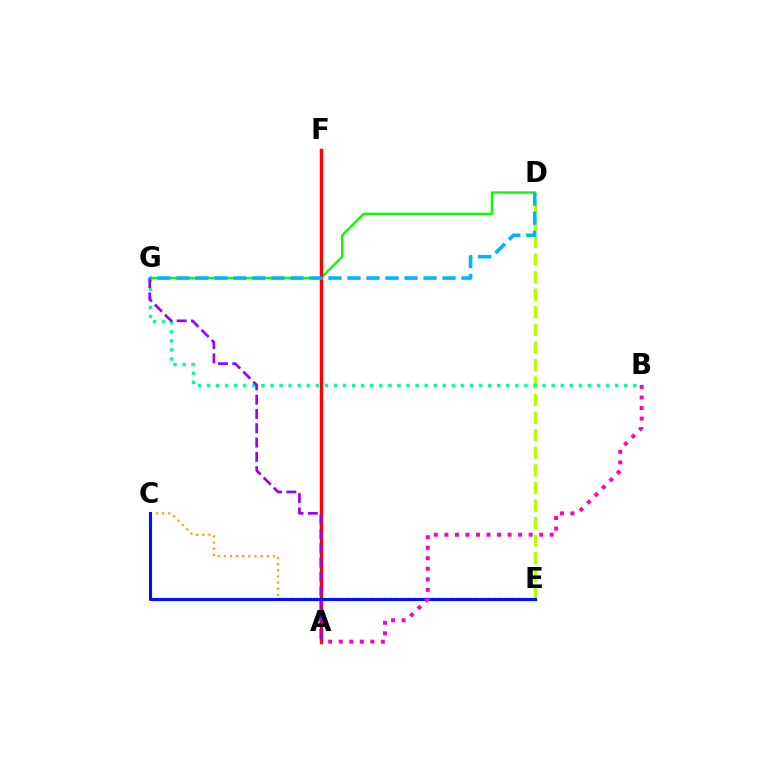{('D', 'E'): [{'color': '#b3ff00', 'line_style': 'dashed', 'thickness': 2.39}], ('D', 'G'): [{'color': '#08ff00', 'line_style': 'solid', 'thickness': 1.74}, {'color': '#00b5ff', 'line_style': 'dashed', 'thickness': 2.58}], ('C', 'E'): [{'color': '#ffa500', 'line_style': 'dotted', 'thickness': 1.67}, {'color': '#0010ff', 'line_style': 'solid', 'thickness': 2.23}], ('A', 'F'): [{'color': '#ff0000', 'line_style': 'solid', 'thickness': 2.48}], ('B', 'G'): [{'color': '#00ff9d', 'line_style': 'dotted', 'thickness': 2.46}], ('A', 'G'): [{'color': '#9b00ff', 'line_style': 'dashed', 'thickness': 1.94}], ('A', 'B'): [{'color': '#ff00bd', 'line_style': 'dotted', 'thickness': 2.86}]}